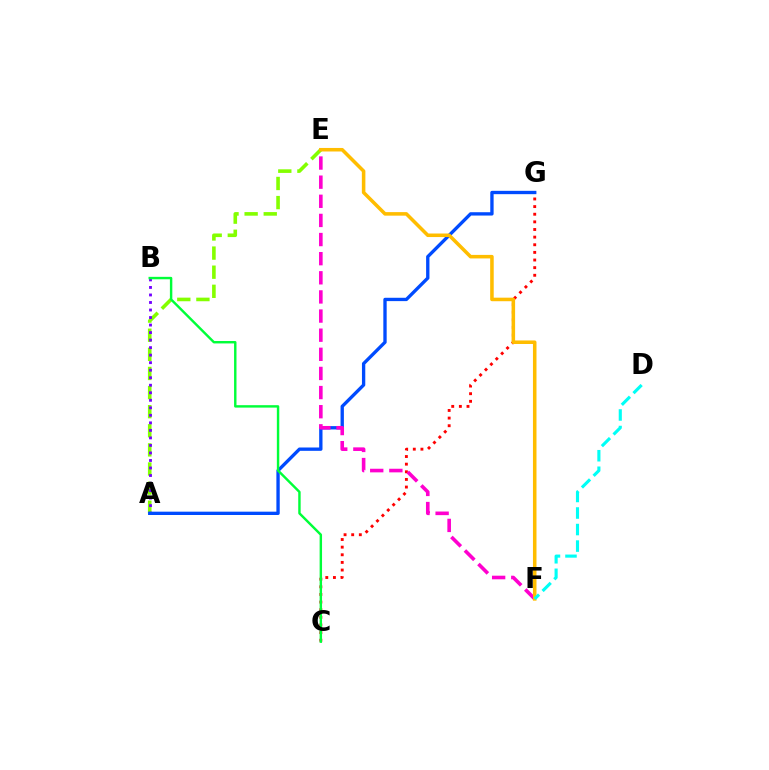{('A', 'E'): [{'color': '#84ff00', 'line_style': 'dashed', 'thickness': 2.6}], ('C', 'G'): [{'color': '#ff0000', 'line_style': 'dotted', 'thickness': 2.07}], ('A', 'B'): [{'color': '#7200ff', 'line_style': 'dotted', 'thickness': 2.04}], ('A', 'G'): [{'color': '#004bff', 'line_style': 'solid', 'thickness': 2.4}], ('B', 'C'): [{'color': '#00ff39', 'line_style': 'solid', 'thickness': 1.75}], ('E', 'F'): [{'color': '#ff00cf', 'line_style': 'dashed', 'thickness': 2.6}, {'color': '#ffbd00', 'line_style': 'solid', 'thickness': 2.55}], ('D', 'F'): [{'color': '#00fff6', 'line_style': 'dashed', 'thickness': 2.25}]}